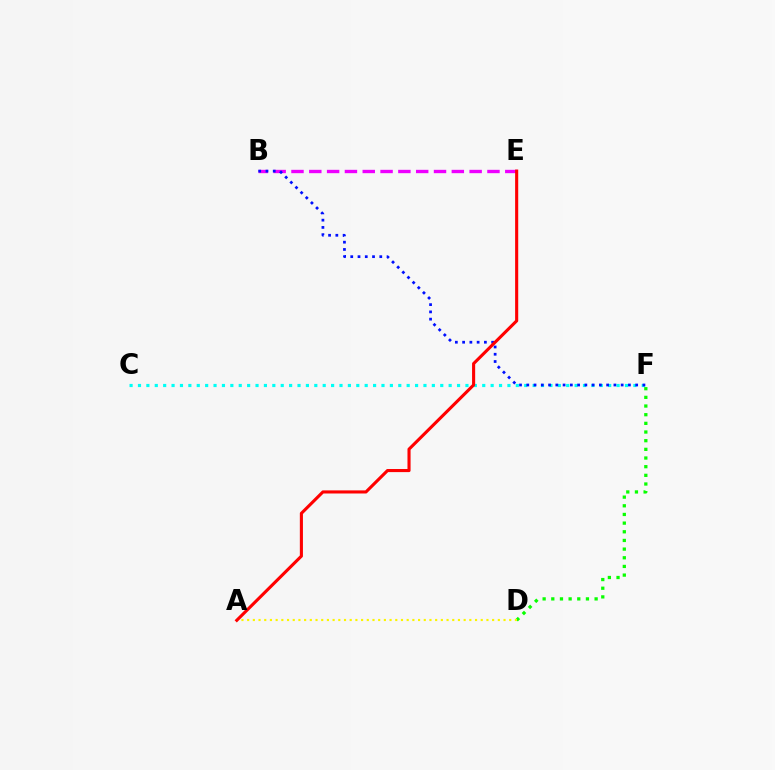{('C', 'F'): [{'color': '#00fff6', 'line_style': 'dotted', 'thickness': 2.28}], ('B', 'E'): [{'color': '#ee00ff', 'line_style': 'dashed', 'thickness': 2.42}], ('D', 'F'): [{'color': '#08ff00', 'line_style': 'dotted', 'thickness': 2.35}], ('A', 'D'): [{'color': '#fcf500', 'line_style': 'dotted', 'thickness': 1.55}], ('B', 'F'): [{'color': '#0010ff', 'line_style': 'dotted', 'thickness': 1.97}], ('A', 'E'): [{'color': '#ff0000', 'line_style': 'solid', 'thickness': 2.23}]}